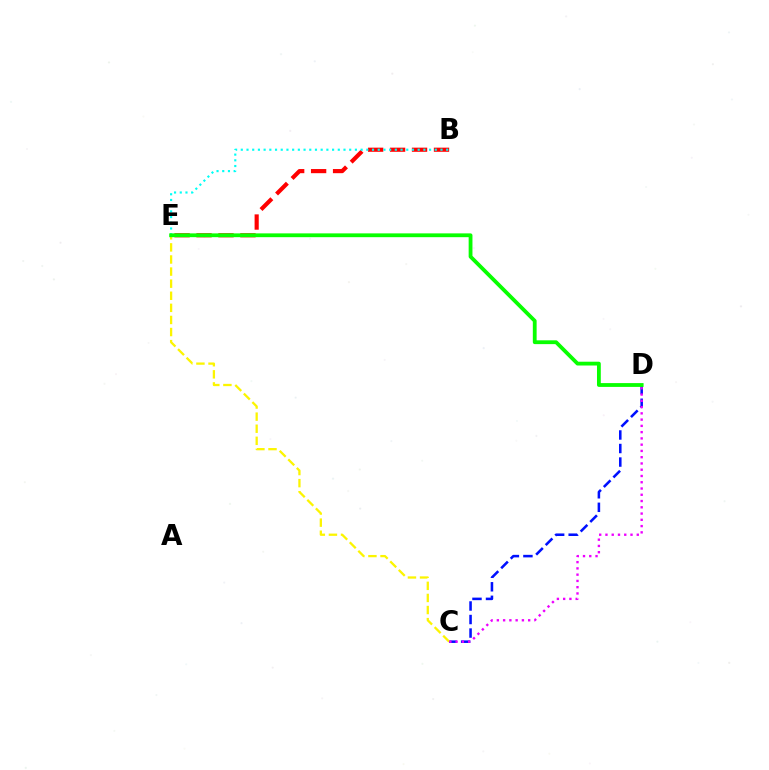{('B', 'E'): [{'color': '#ff0000', 'line_style': 'dashed', 'thickness': 2.98}, {'color': '#00fff6', 'line_style': 'dotted', 'thickness': 1.55}], ('C', 'D'): [{'color': '#0010ff', 'line_style': 'dashed', 'thickness': 1.84}, {'color': '#ee00ff', 'line_style': 'dotted', 'thickness': 1.7}], ('C', 'E'): [{'color': '#fcf500', 'line_style': 'dashed', 'thickness': 1.64}], ('D', 'E'): [{'color': '#08ff00', 'line_style': 'solid', 'thickness': 2.74}]}